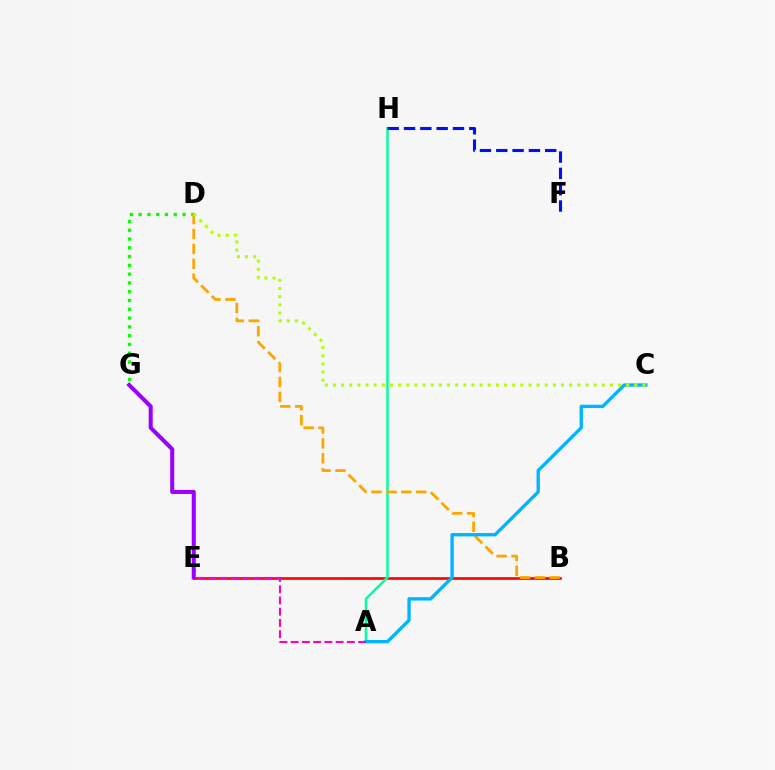{('D', 'G'): [{'color': '#08ff00', 'line_style': 'dotted', 'thickness': 2.39}], ('B', 'E'): [{'color': '#ff0000', 'line_style': 'solid', 'thickness': 1.9}], ('A', 'H'): [{'color': '#00ff9d', 'line_style': 'solid', 'thickness': 1.78}], ('B', 'D'): [{'color': '#ffa500', 'line_style': 'dashed', 'thickness': 2.03}], ('F', 'H'): [{'color': '#0010ff', 'line_style': 'dashed', 'thickness': 2.22}], ('A', 'C'): [{'color': '#00b5ff', 'line_style': 'solid', 'thickness': 2.4}], ('E', 'G'): [{'color': '#9b00ff', 'line_style': 'solid', 'thickness': 2.9}], ('C', 'D'): [{'color': '#b3ff00', 'line_style': 'dotted', 'thickness': 2.21}], ('A', 'E'): [{'color': '#ff00bd', 'line_style': 'dashed', 'thickness': 1.53}]}